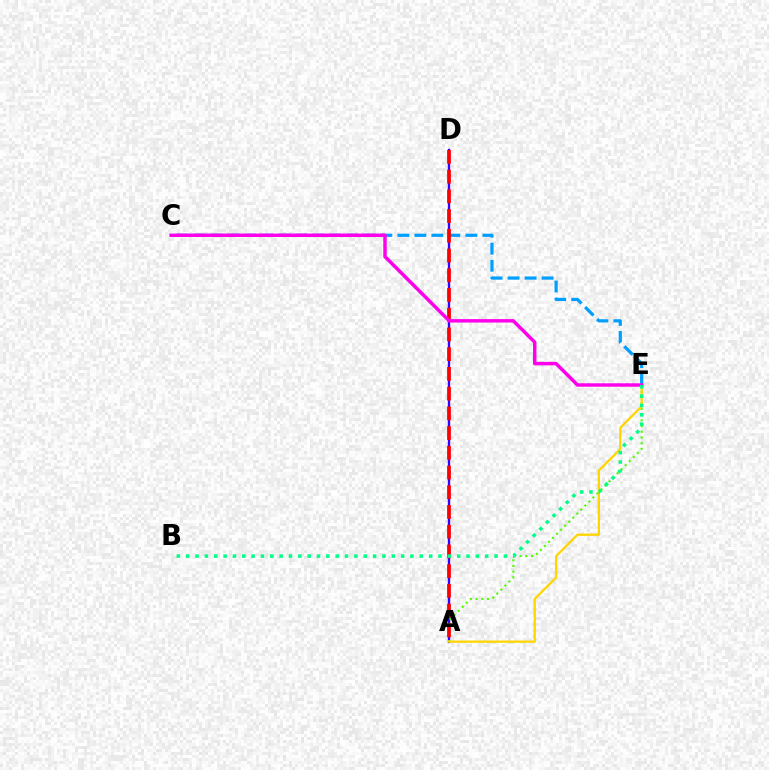{('A', 'D'): [{'color': '#3700ff', 'line_style': 'solid', 'thickness': 1.68}, {'color': '#ff0000', 'line_style': 'dashed', 'thickness': 2.68}], ('A', 'E'): [{'color': '#4fff00', 'line_style': 'dotted', 'thickness': 1.55}, {'color': '#ffd500', 'line_style': 'solid', 'thickness': 1.62}], ('C', 'E'): [{'color': '#009eff', 'line_style': 'dashed', 'thickness': 2.31}, {'color': '#ff00ed', 'line_style': 'solid', 'thickness': 2.49}], ('B', 'E'): [{'color': '#00ff86', 'line_style': 'dotted', 'thickness': 2.54}]}